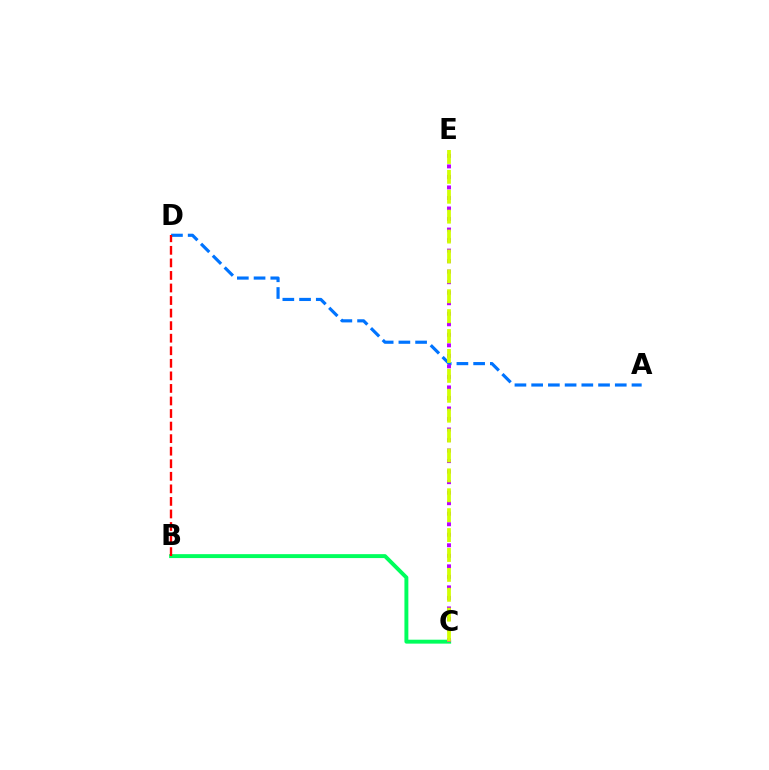{('B', 'C'): [{'color': '#00ff5c', 'line_style': 'solid', 'thickness': 2.83}], ('A', 'D'): [{'color': '#0074ff', 'line_style': 'dashed', 'thickness': 2.27}], ('C', 'E'): [{'color': '#b900ff', 'line_style': 'dotted', 'thickness': 2.86}, {'color': '#d1ff00', 'line_style': 'dashed', 'thickness': 2.7}], ('B', 'D'): [{'color': '#ff0000', 'line_style': 'dashed', 'thickness': 1.71}]}